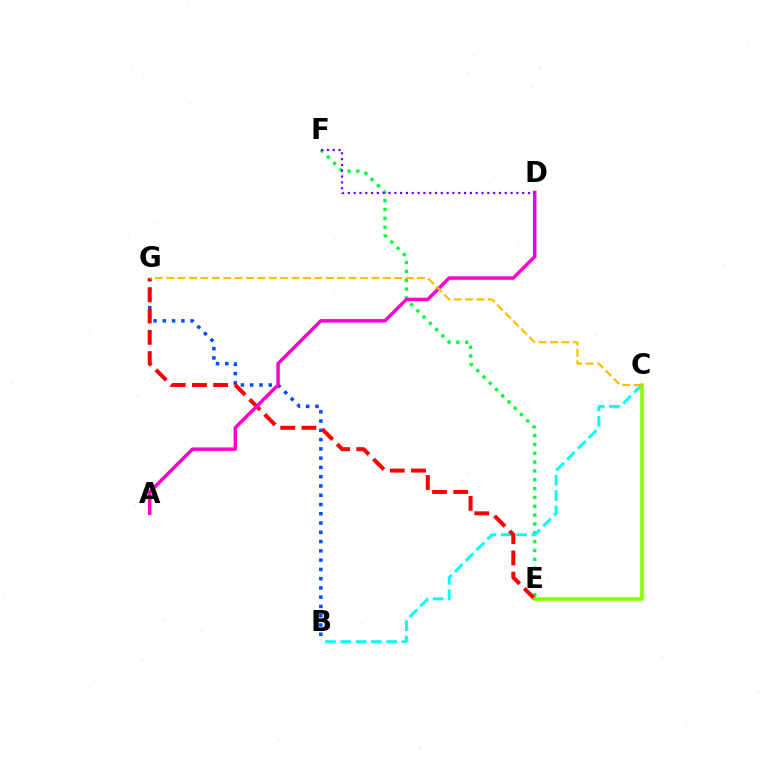{('E', 'F'): [{'color': '#00ff39', 'line_style': 'dotted', 'thickness': 2.4}], ('B', 'C'): [{'color': '#00fff6', 'line_style': 'dashed', 'thickness': 2.08}], ('B', 'G'): [{'color': '#004bff', 'line_style': 'dotted', 'thickness': 2.52}], ('E', 'G'): [{'color': '#ff0000', 'line_style': 'dashed', 'thickness': 2.88}], ('C', 'E'): [{'color': '#84ff00', 'line_style': 'solid', 'thickness': 2.6}], ('A', 'D'): [{'color': '#ff00cf', 'line_style': 'solid', 'thickness': 2.51}], ('D', 'F'): [{'color': '#7200ff', 'line_style': 'dotted', 'thickness': 1.58}], ('C', 'G'): [{'color': '#ffbd00', 'line_style': 'dashed', 'thickness': 1.55}]}